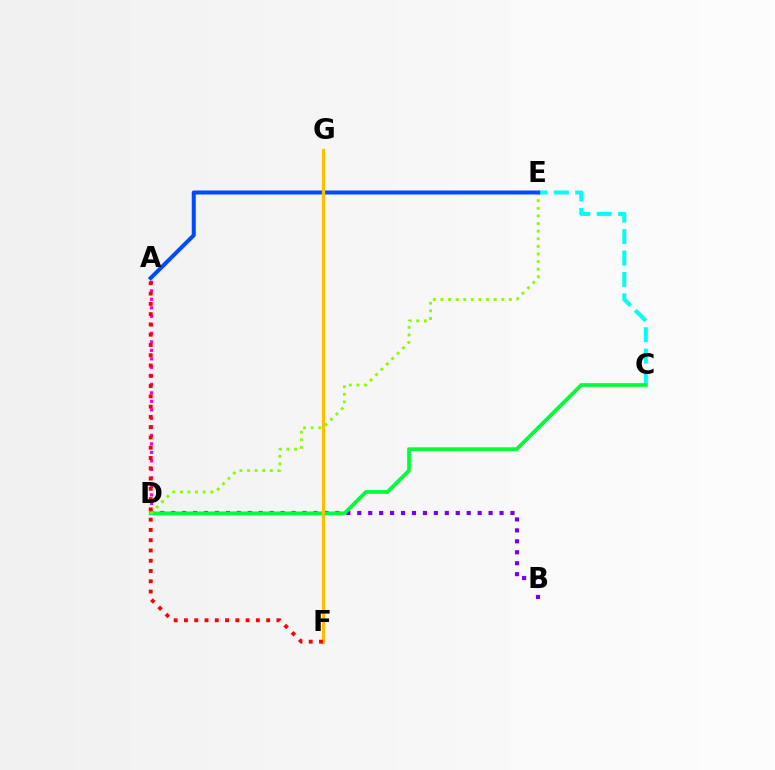{('A', 'D'): [{'color': '#ff00cf', 'line_style': 'dotted', 'thickness': 2.31}], ('C', 'E'): [{'color': '#00fff6', 'line_style': 'dashed', 'thickness': 2.91}], ('B', 'D'): [{'color': '#7200ff', 'line_style': 'dotted', 'thickness': 2.97}], ('C', 'D'): [{'color': '#00ff39', 'line_style': 'solid', 'thickness': 2.7}], ('D', 'E'): [{'color': '#84ff00', 'line_style': 'dotted', 'thickness': 2.07}], ('A', 'E'): [{'color': '#004bff', 'line_style': 'solid', 'thickness': 2.9}], ('F', 'G'): [{'color': '#ffbd00', 'line_style': 'solid', 'thickness': 2.26}], ('A', 'F'): [{'color': '#ff0000', 'line_style': 'dotted', 'thickness': 2.79}]}